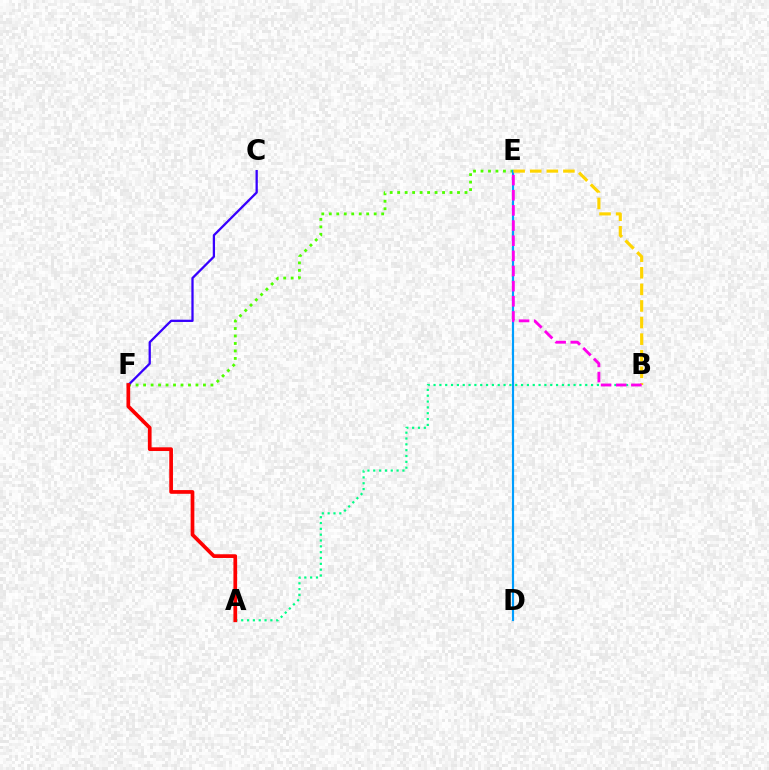{('E', 'F'): [{'color': '#4fff00', 'line_style': 'dotted', 'thickness': 2.03}], ('D', 'E'): [{'color': '#009eff', 'line_style': 'solid', 'thickness': 1.56}], ('B', 'E'): [{'color': '#ffd500', 'line_style': 'dashed', 'thickness': 2.25}, {'color': '#ff00ed', 'line_style': 'dashed', 'thickness': 2.06}], ('C', 'F'): [{'color': '#3700ff', 'line_style': 'solid', 'thickness': 1.64}], ('A', 'B'): [{'color': '#00ff86', 'line_style': 'dotted', 'thickness': 1.59}], ('A', 'F'): [{'color': '#ff0000', 'line_style': 'solid', 'thickness': 2.67}]}